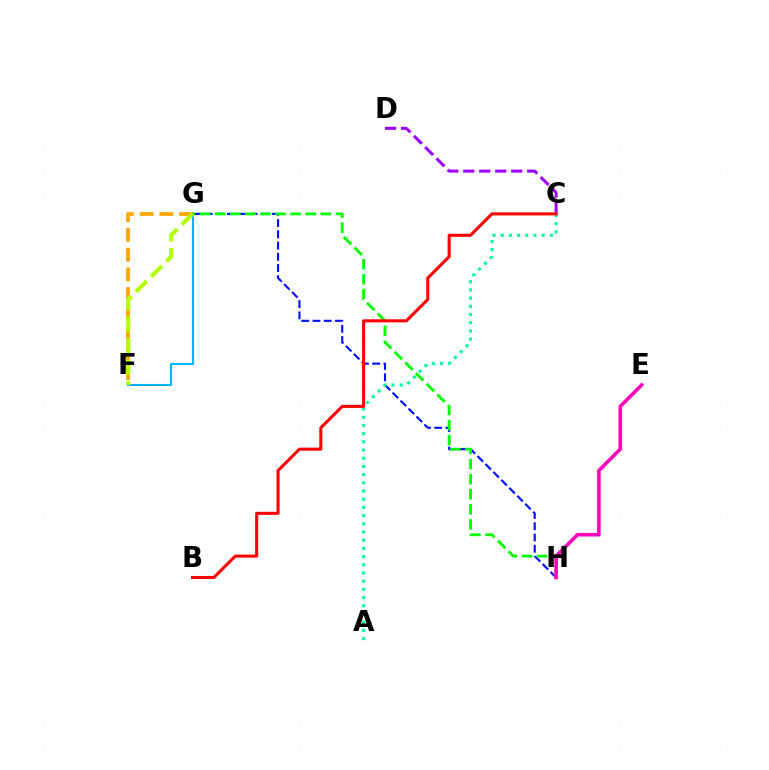{('F', 'G'): [{'color': '#00b5ff', 'line_style': 'solid', 'thickness': 1.5}, {'color': '#ffa500', 'line_style': 'dashed', 'thickness': 2.68}, {'color': '#b3ff00', 'line_style': 'dashed', 'thickness': 2.93}], ('C', 'D'): [{'color': '#9b00ff', 'line_style': 'dashed', 'thickness': 2.17}], ('G', 'H'): [{'color': '#0010ff', 'line_style': 'dashed', 'thickness': 1.53}, {'color': '#08ff00', 'line_style': 'dashed', 'thickness': 2.05}], ('E', 'H'): [{'color': '#ff00bd', 'line_style': 'solid', 'thickness': 2.57}], ('A', 'C'): [{'color': '#00ff9d', 'line_style': 'dotted', 'thickness': 2.23}], ('B', 'C'): [{'color': '#ff0000', 'line_style': 'solid', 'thickness': 2.21}]}